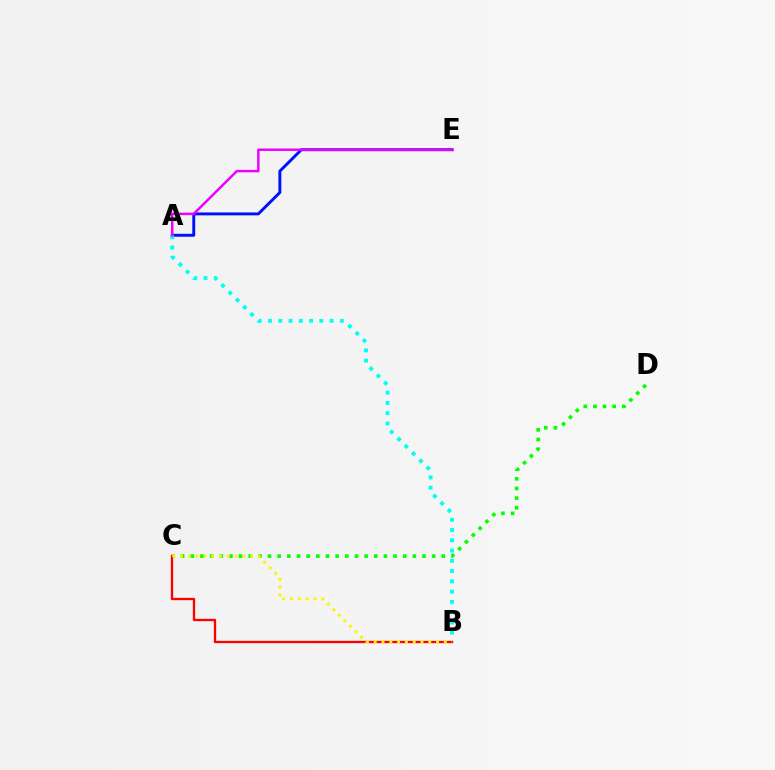{('C', 'D'): [{'color': '#08ff00', 'line_style': 'dotted', 'thickness': 2.62}], ('A', 'E'): [{'color': '#0010ff', 'line_style': 'solid', 'thickness': 2.1}, {'color': '#ee00ff', 'line_style': 'solid', 'thickness': 1.78}], ('A', 'B'): [{'color': '#00fff6', 'line_style': 'dotted', 'thickness': 2.79}], ('B', 'C'): [{'color': '#ff0000', 'line_style': 'solid', 'thickness': 1.67}, {'color': '#fcf500', 'line_style': 'dotted', 'thickness': 2.12}]}